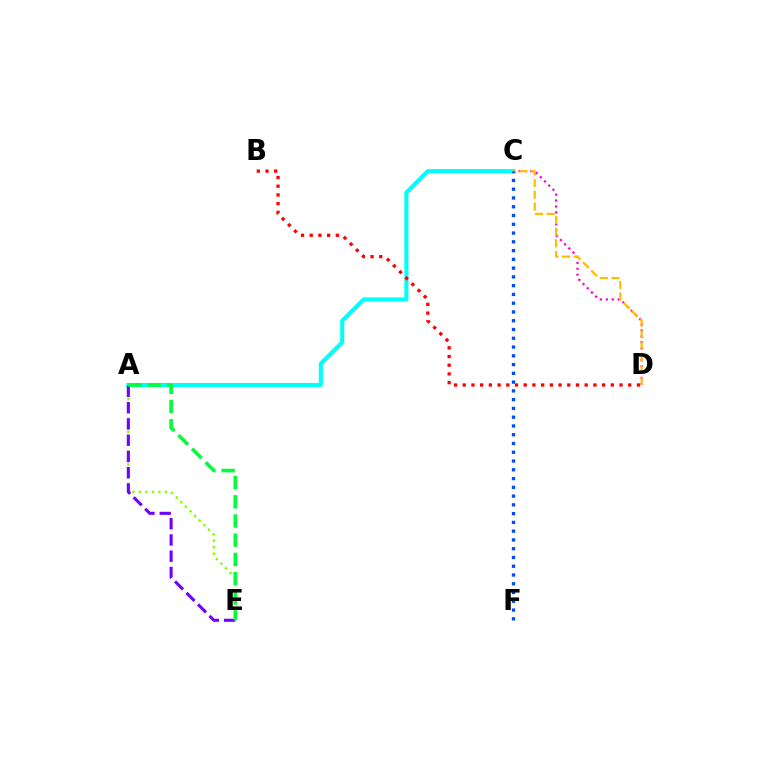{('A', 'C'): [{'color': '#00fff6', 'line_style': 'solid', 'thickness': 2.93}], ('C', 'D'): [{'color': '#ff00cf', 'line_style': 'dotted', 'thickness': 1.61}, {'color': '#ffbd00', 'line_style': 'dashed', 'thickness': 1.58}], ('A', 'E'): [{'color': '#84ff00', 'line_style': 'dotted', 'thickness': 1.77}, {'color': '#7200ff', 'line_style': 'dashed', 'thickness': 2.21}, {'color': '#00ff39', 'line_style': 'dashed', 'thickness': 2.61}], ('C', 'F'): [{'color': '#004bff', 'line_style': 'dotted', 'thickness': 2.38}], ('B', 'D'): [{'color': '#ff0000', 'line_style': 'dotted', 'thickness': 2.37}]}